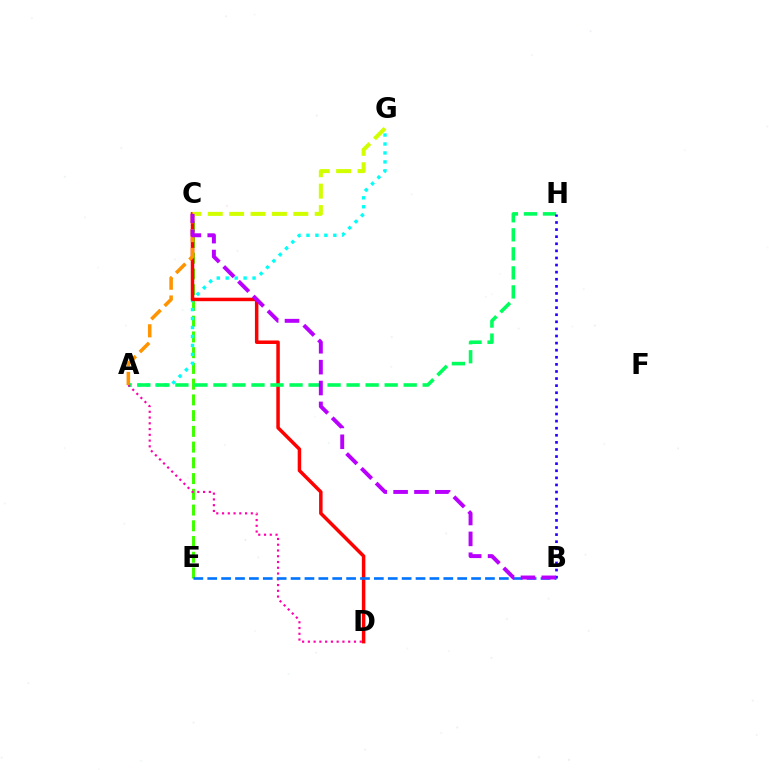{('C', 'E'): [{'color': '#3dff00', 'line_style': 'dashed', 'thickness': 2.14}], ('A', 'G'): [{'color': '#00fff6', 'line_style': 'dotted', 'thickness': 2.43}], ('C', 'D'): [{'color': '#ff0000', 'line_style': 'solid', 'thickness': 2.52}], ('C', 'G'): [{'color': '#d1ff00', 'line_style': 'dashed', 'thickness': 2.91}], ('A', 'H'): [{'color': '#00ff5c', 'line_style': 'dashed', 'thickness': 2.58}], ('A', 'D'): [{'color': '#ff00ac', 'line_style': 'dotted', 'thickness': 1.57}], ('A', 'C'): [{'color': '#ff9400', 'line_style': 'dashed', 'thickness': 2.56}], ('B', 'E'): [{'color': '#0074ff', 'line_style': 'dashed', 'thickness': 1.89}], ('B', 'H'): [{'color': '#2500ff', 'line_style': 'dotted', 'thickness': 1.93}], ('B', 'C'): [{'color': '#b900ff', 'line_style': 'dashed', 'thickness': 2.84}]}